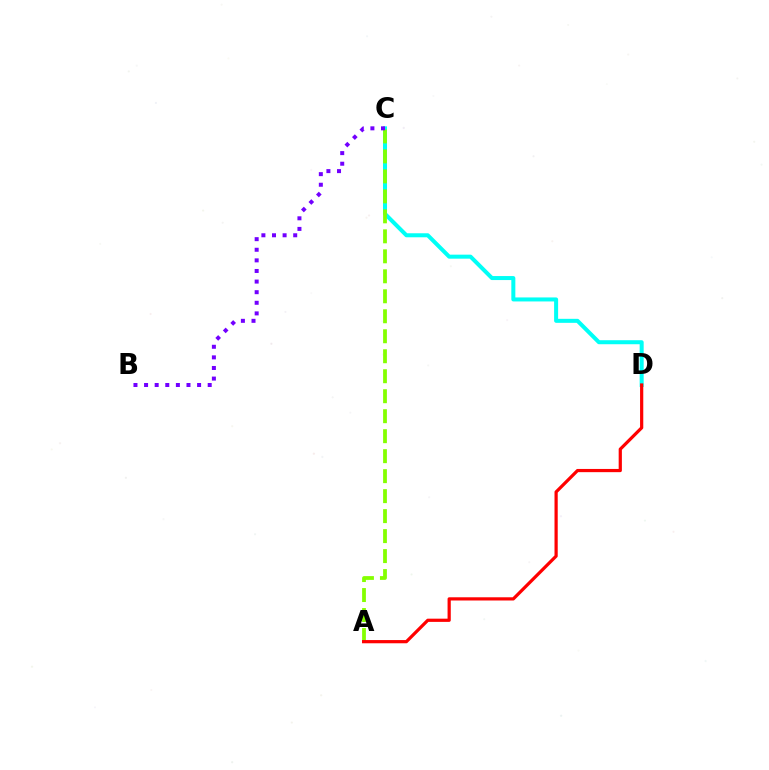{('C', 'D'): [{'color': '#00fff6', 'line_style': 'solid', 'thickness': 2.89}], ('A', 'C'): [{'color': '#84ff00', 'line_style': 'dashed', 'thickness': 2.71}], ('A', 'D'): [{'color': '#ff0000', 'line_style': 'solid', 'thickness': 2.31}], ('B', 'C'): [{'color': '#7200ff', 'line_style': 'dotted', 'thickness': 2.88}]}